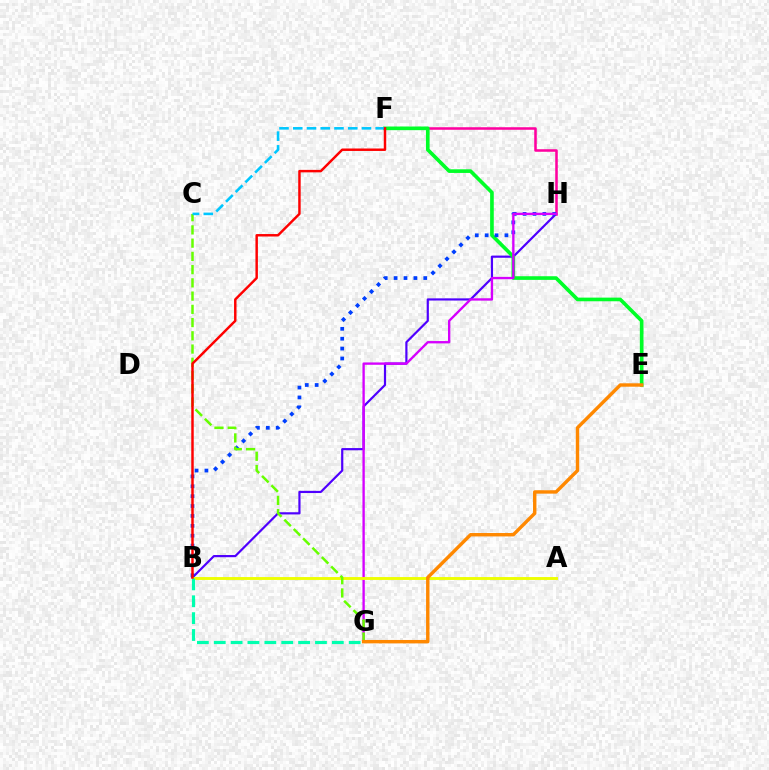{('B', 'H'): [{'color': '#4f00ff', 'line_style': 'solid', 'thickness': 1.58}, {'color': '#003fff', 'line_style': 'dotted', 'thickness': 2.69}], ('F', 'H'): [{'color': '#ff00a0', 'line_style': 'solid', 'thickness': 1.83}], ('E', 'F'): [{'color': '#00ff27', 'line_style': 'solid', 'thickness': 2.63}], ('G', 'H'): [{'color': '#d600ff', 'line_style': 'solid', 'thickness': 1.69}], ('A', 'B'): [{'color': '#eeff00', 'line_style': 'solid', 'thickness': 2.08}], ('C', 'G'): [{'color': '#66ff00', 'line_style': 'dashed', 'thickness': 1.8}], ('B', 'G'): [{'color': '#00ffaf', 'line_style': 'dashed', 'thickness': 2.29}], ('C', 'F'): [{'color': '#00c7ff', 'line_style': 'dashed', 'thickness': 1.87}], ('E', 'G'): [{'color': '#ff8800', 'line_style': 'solid', 'thickness': 2.45}], ('B', 'F'): [{'color': '#ff0000', 'line_style': 'solid', 'thickness': 1.77}]}